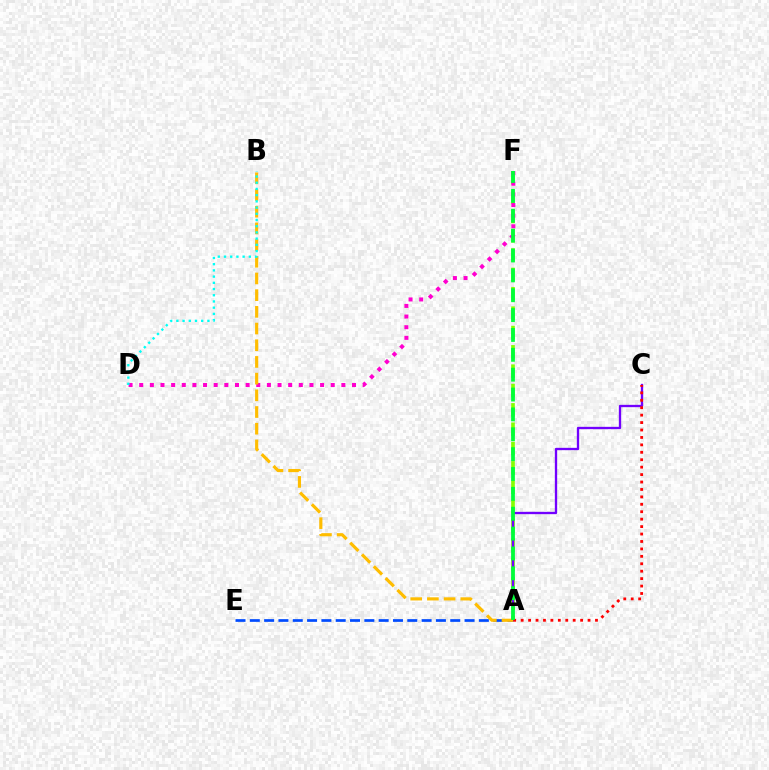{('A', 'F'): [{'color': '#84ff00', 'line_style': 'dashed', 'thickness': 2.63}, {'color': '#00ff39', 'line_style': 'dashed', 'thickness': 2.7}], ('A', 'C'): [{'color': '#7200ff', 'line_style': 'solid', 'thickness': 1.67}, {'color': '#ff0000', 'line_style': 'dotted', 'thickness': 2.02}], ('D', 'F'): [{'color': '#ff00cf', 'line_style': 'dotted', 'thickness': 2.89}], ('A', 'E'): [{'color': '#004bff', 'line_style': 'dashed', 'thickness': 1.94}], ('A', 'B'): [{'color': '#ffbd00', 'line_style': 'dashed', 'thickness': 2.27}], ('B', 'D'): [{'color': '#00fff6', 'line_style': 'dotted', 'thickness': 1.69}]}